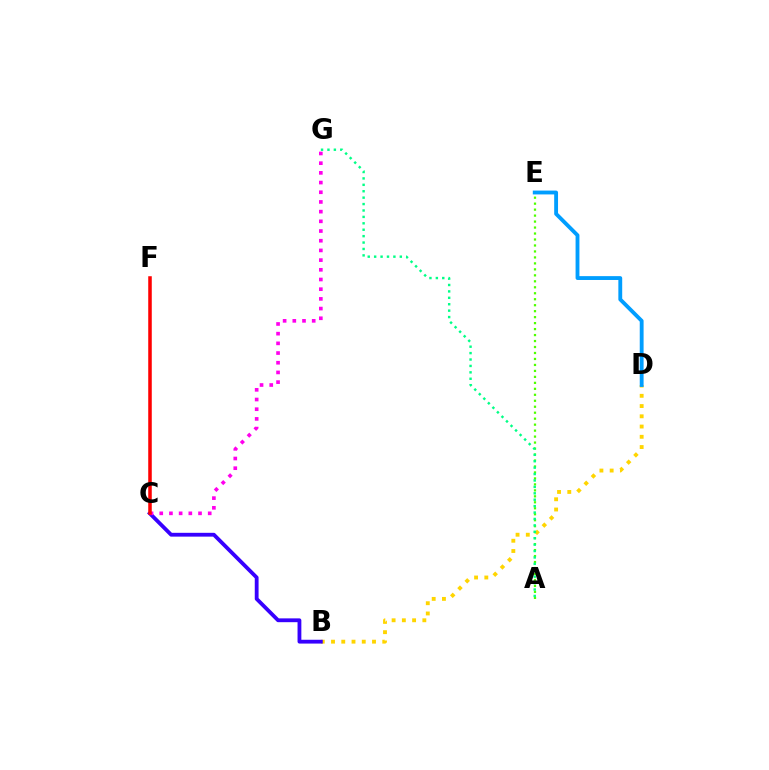{('B', 'D'): [{'color': '#ffd500', 'line_style': 'dotted', 'thickness': 2.78}], ('B', 'C'): [{'color': '#3700ff', 'line_style': 'solid', 'thickness': 2.75}], ('C', 'G'): [{'color': '#ff00ed', 'line_style': 'dotted', 'thickness': 2.63}], ('A', 'E'): [{'color': '#4fff00', 'line_style': 'dotted', 'thickness': 1.62}], ('C', 'F'): [{'color': '#ff0000', 'line_style': 'solid', 'thickness': 2.54}], ('D', 'E'): [{'color': '#009eff', 'line_style': 'solid', 'thickness': 2.77}], ('A', 'G'): [{'color': '#00ff86', 'line_style': 'dotted', 'thickness': 1.74}]}